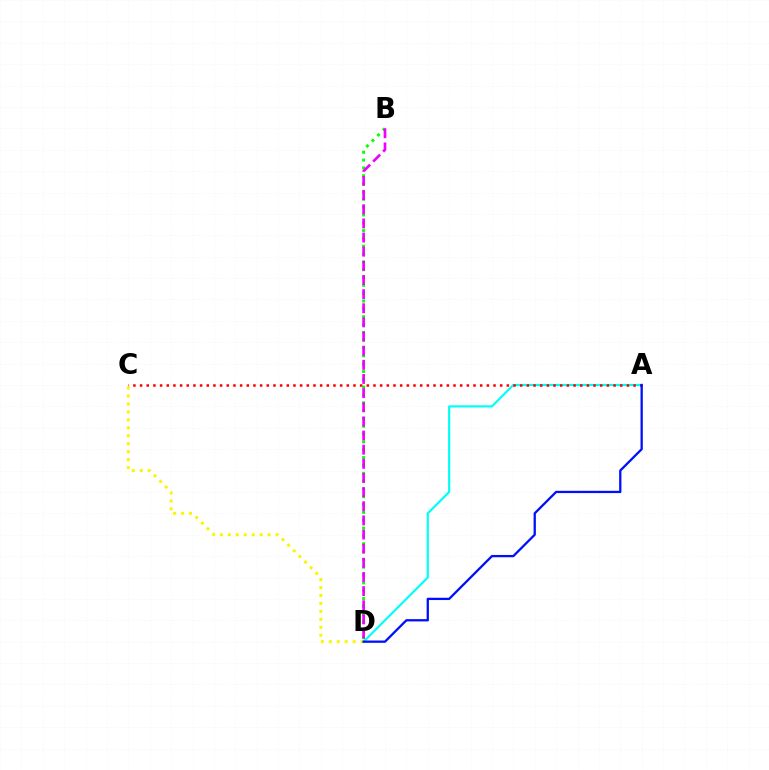{('B', 'D'): [{'color': '#08ff00', 'line_style': 'dotted', 'thickness': 2.13}, {'color': '#ee00ff', 'line_style': 'dashed', 'thickness': 1.92}], ('A', 'D'): [{'color': '#00fff6', 'line_style': 'solid', 'thickness': 1.57}, {'color': '#0010ff', 'line_style': 'solid', 'thickness': 1.65}], ('A', 'C'): [{'color': '#ff0000', 'line_style': 'dotted', 'thickness': 1.81}], ('C', 'D'): [{'color': '#fcf500', 'line_style': 'dotted', 'thickness': 2.16}]}